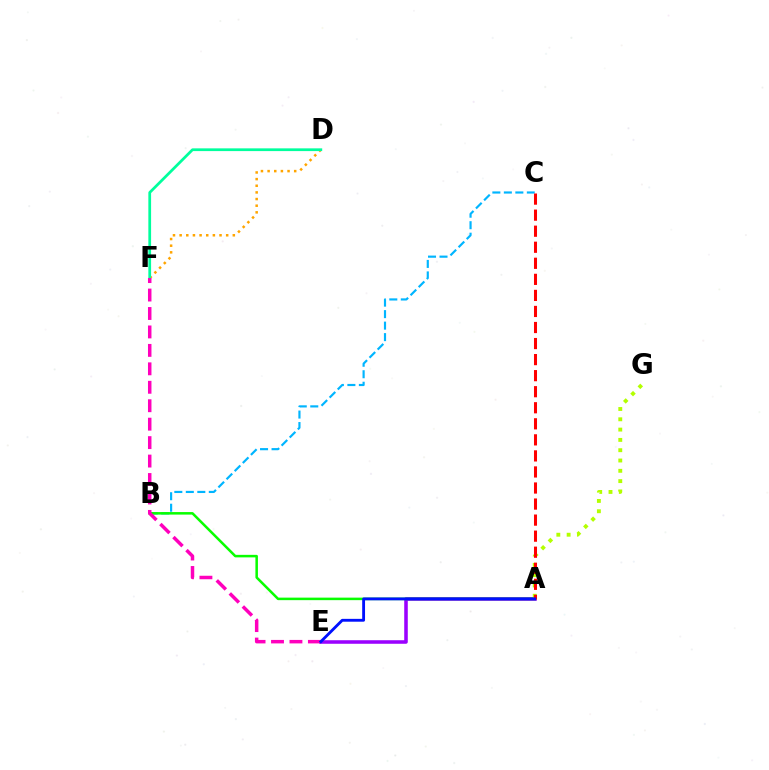{('B', 'C'): [{'color': '#00b5ff', 'line_style': 'dashed', 'thickness': 1.56}], ('A', 'E'): [{'color': '#9b00ff', 'line_style': 'solid', 'thickness': 2.55}, {'color': '#0010ff', 'line_style': 'solid', 'thickness': 2.05}], ('A', 'G'): [{'color': '#b3ff00', 'line_style': 'dotted', 'thickness': 2.8}], ('D', 'F'): [{'color': '#ffa500', 'line_style': 'dotted', 'thickness': 1.81}, {'color': '#00ff9d', 'line_style': 'solid', 'thickness': 1.97}], ('A', 'B'): [{'color': '#08ff00', 'line_style': 'solid', 'thickness': 1.82}], ('A', 'C'): [{'color': '#ff0000', 'line_style': 'dashed', 'thickness': 2.18}], ('E', 'F'): [{'color': '#ff00bd', 'line_style': 'dashed', 'thickness': 2.51}]}